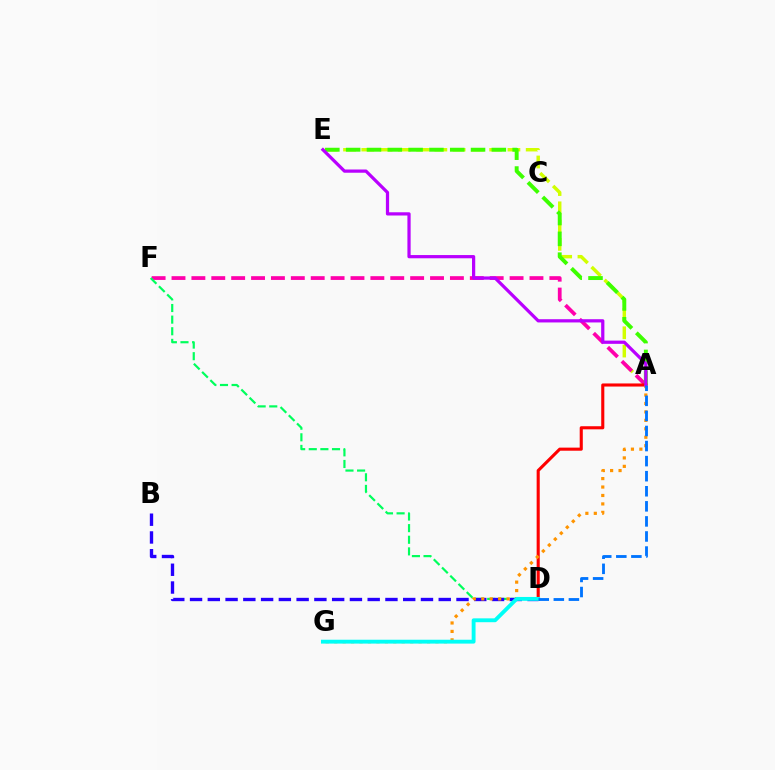{('A', 'E'): [{'color': '#d1ff00', 'line_style': 'dashed', 'thickness': 2.48}, {'color': '#3dff00', 'line_style': 'dashed', 'thickness': 2.83}, {'color': '#b900ff', 'line_style': 'solid', 'thickness': 2.32}], ('A', 'F'): [{'color': '#ff00ac', 'line_style': 'dashed', 'thickness': 2.7}], ('D', 'F'): [{'color': '#00ff5c', 'line_style': 'dashed', 'thickness': 1.58}], ('B', 'D'): [{'color': '#2500ff', 'line_style': 'dashed', 'thickness': 2.41}], ('A', 'D'): [{'color': '#ff0000', 'line_style': 'solid', 'thickness': 2.23}, {'color': '#0074ff', 'line_style': 'dashed', 'thickness': 2.05}], ('A', 'G'): [{'color': '#ff9400', 'line_style': 'dotted', 'thickness': 2.29}], ('D', 'G'): [{'color': '#00fff6', 'line_style': 'solid', 'thickness': 2.78}]}